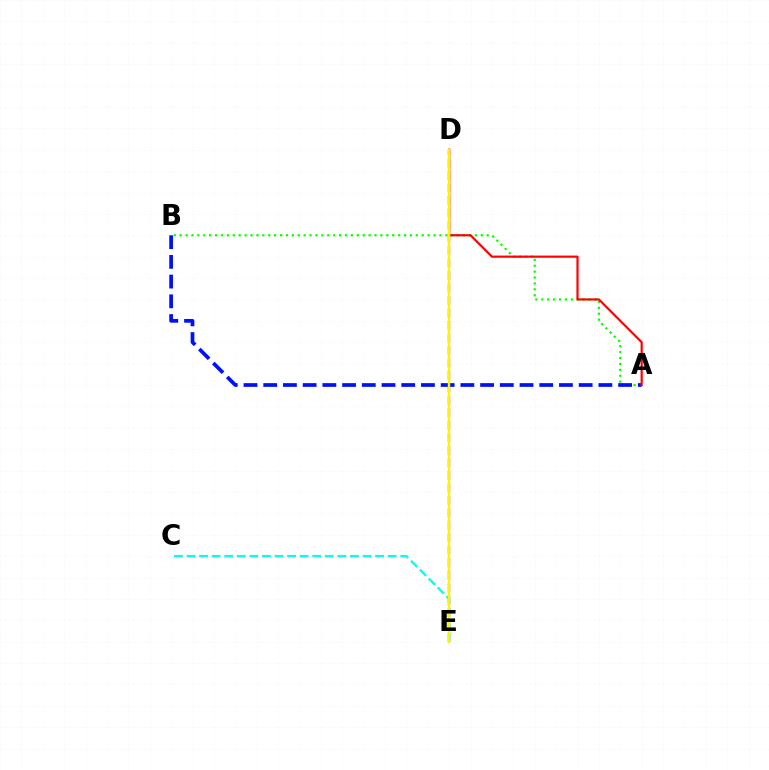{('D', 'E'): [{'color': '#ee00ff', 'line_style': 'dashed', 'thickness': 1.7}, {'color': '#fcf500', 'line_style': 'solid', 'thickness': 1.73}], ('C', 'E'): [{'color': '#00fff6', 'line_style': 'dashed', 'thickness': 1.71}], ('A', 'B'): [{'color': '#08ff00', 'line_style': 'dotted', 'thickness': 1.6}, {'color': '#0010ff', 'line_style': 'dashed', 'thickness': 2.68}], ('A', 'D'): [{'color': '#ff0000', 'line_style': 'solid', 'thickness': 1.57}]}